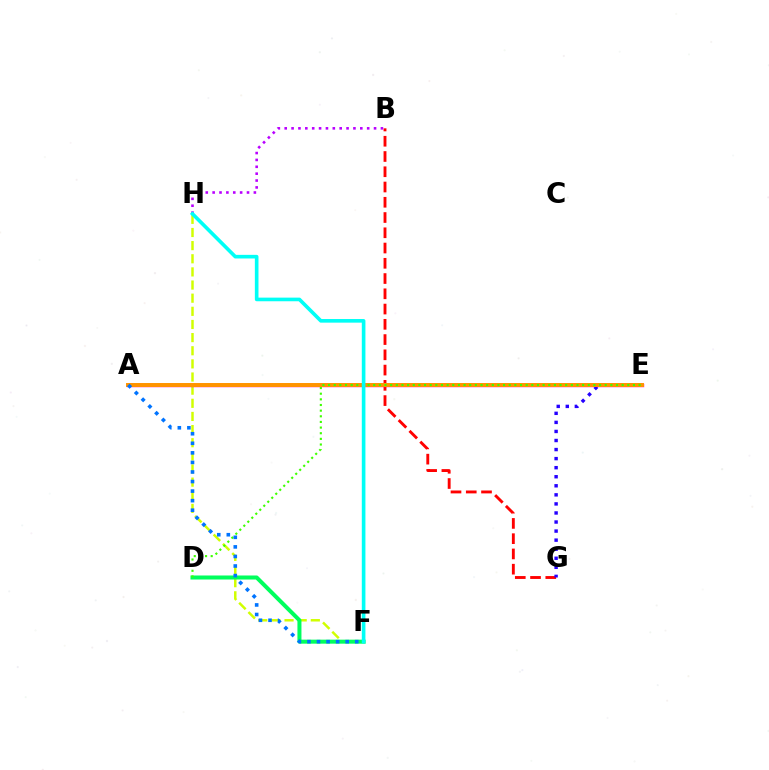{('F', 'H'): [{'color': '#d1ff00', 'line_style': 'dashed', 'thickness': 1.79}, {'color': '#00fff6', 'line_style': 'solid', 'thickness': 2.61}], ('B', 'G'): [{'color': '#ff0000', 'line_style': 'dashed', 'thickness': 2.07}], ('A', 'E'): [{'color': '#ff00ac', 'line_style': 'solid', 'thickness': 2.46}, {'color': '#ff9400', 'line_style': 'solid', 'thickness': 2.85}], ('D', 'F'): [{'color': '#00ff5c', 'line_style': 'solid', 'thickness': 2.9}], ('B', 'H'): [{'color': '#b900ff', 'line_style': 'dotted', 'thickness': 1.87}], ('E', 'G'): [{'color': '#2500ff', 'line_style': 'dotted', 'thickness': 2.46}], ('D', 'E'): [{'color': '#3dff00', 'line_style': 'dotted', 'thickness': 1.53}], ('A', 'F'): [{'color': '#0074ff', 'line_style': 'dotted', 'thickness': 2.6}]}